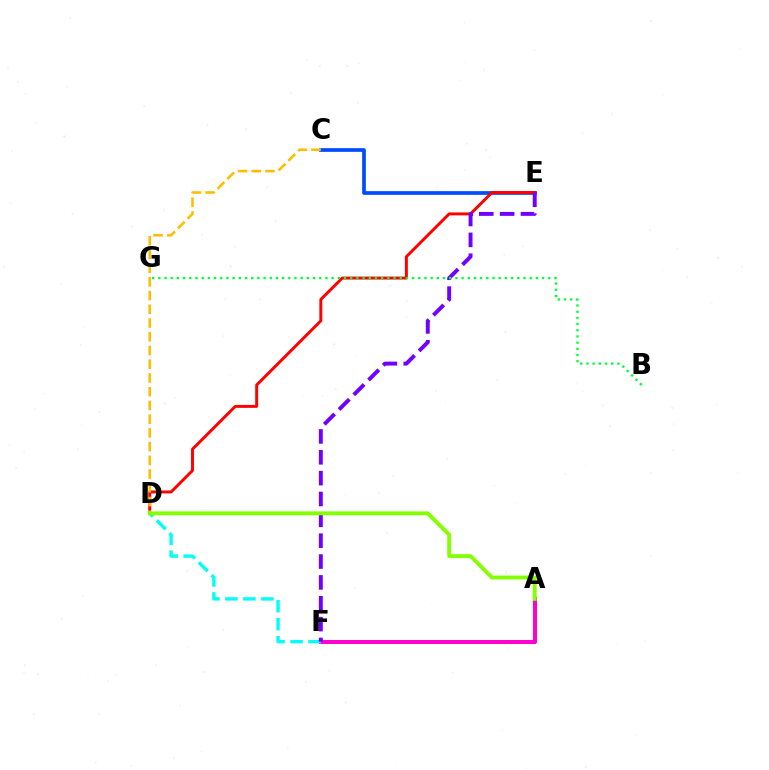{('A', 'F'): [{'color': '#ff00cf', 'line_style': 'solid', 'thickness': 2.89}], ('C', 'E'): [{'color': '#004bff', 'line_style': 'solid', 'thickness': 2.67}], ('D', 'F'): [{'color': '#00fff6', 'line_style': 'dashed', 'thickness': 2.44}], ('D', 'E'): [{'color': '#ff0000', 'line_style': 'solid', 'thickness': 2.12}], ('E', 'F'): [{'color': '#7200ff', 'line_style': 'dashed', 'thickness': 2.83}], ('C', 'D'): [{'color': '#ffbd00', 'line_style': 'dashed', 'thickness': 1.87}], ('B', 'G'): [{'color': '#00ff39', 'line_style': 'dotted', 'thickness': 1.68}], ('A', 'D'): [{'color': '#84ff00', 'line_style': 'solid', 'thickness': 2.8}]}